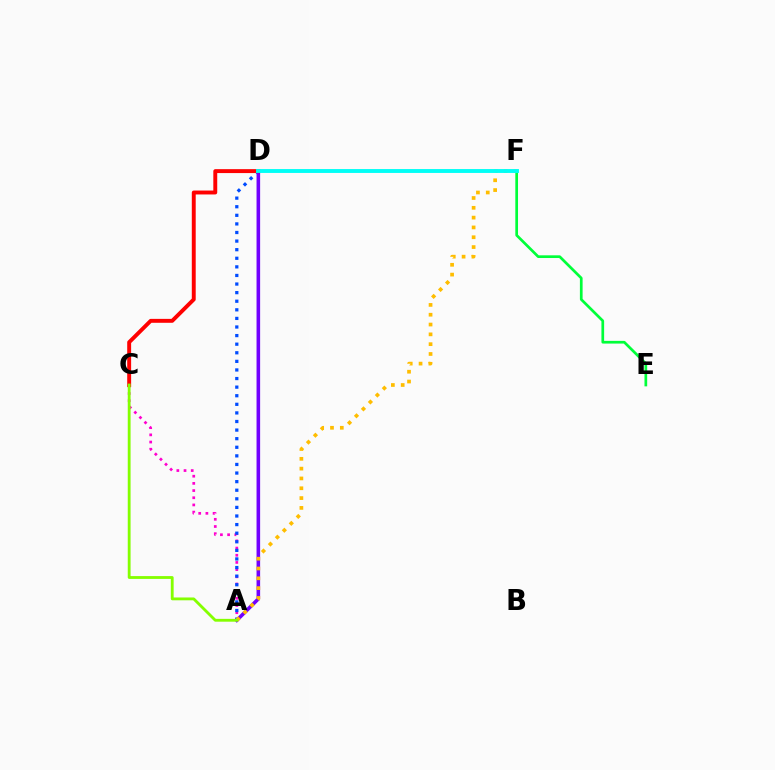{('A', 'C'): [{'color': '#ff00cf', 'line_style': 'dotted', 'thickness': 1.95}, {'color': '#84ff00', 'line_style': 'solid', 'thickness': 2.04}], ('A', 'D'): [{'color': '#004bff', 'line_style': 'dotted', 'thickness': 2.33}, {'color': '#7200ff', 'line_style': 'solid', 'thickness': 2.58}], ('A', 'F'): [{'color': '#ffbd00', 'line_style': 'dotted', 'thickness': 2.67}], ('C', 'D'): [{'color': '#ff0000', 'line_style': 'solid', 'thickness': 2.82}], ('E', 'F'): [{'color': '#00ff39', 'line_style': 'solid', 'thickness': 1.95}], ('D', 'F'): [{'color': '#00fff6', 'line_style': 'solid', 'thickness': 2.79}]}